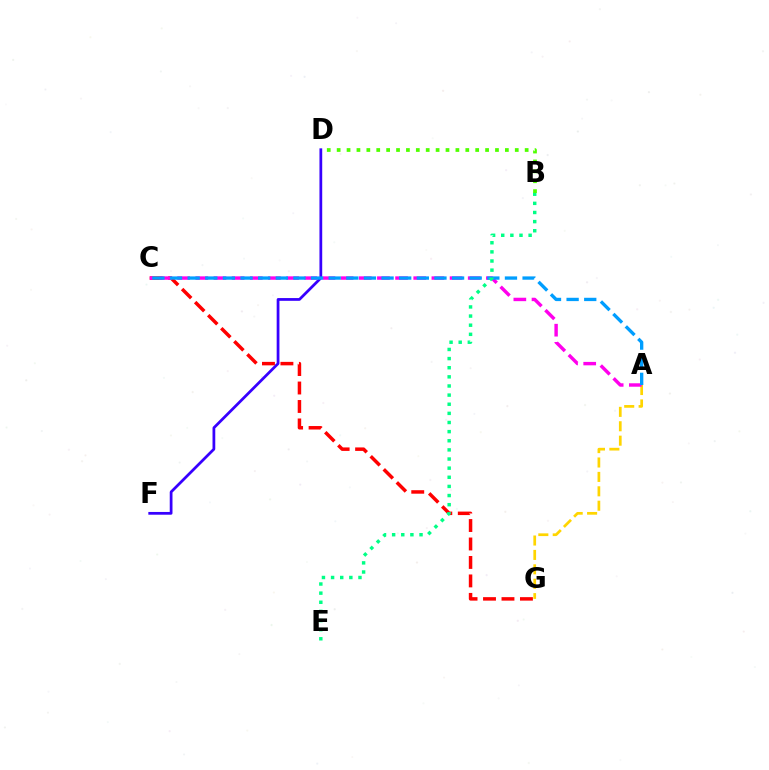{('D', 'F'): [{'color': '#3700ff', 'line_style': 'solid', 'thickness': 1.98}], ('C', 'G'): [{'color': '#ff0000', 'line_style': 'dashed', 'thickness': 2.51}], ('A', 'G'): [{'color': '#ffd500', 'line_style': 'dashed', 'thickness': 1.96}], ('A', 'C'): [{'color': '#ff00ed', 'line_style': 'dashed', 'thickness': 2.47}, {'color': '#009eff', 'line_style': 'dashed', 'thickness': 2.39}], ('B', 'E'): [{'color': '#00ff86', 'line_style': 'dotted', 'thickness': 2.48}], ('B', 'D'): [{'color': '#4fff00', 'line_style': 'dotted', 'thickness': 2.69}]}